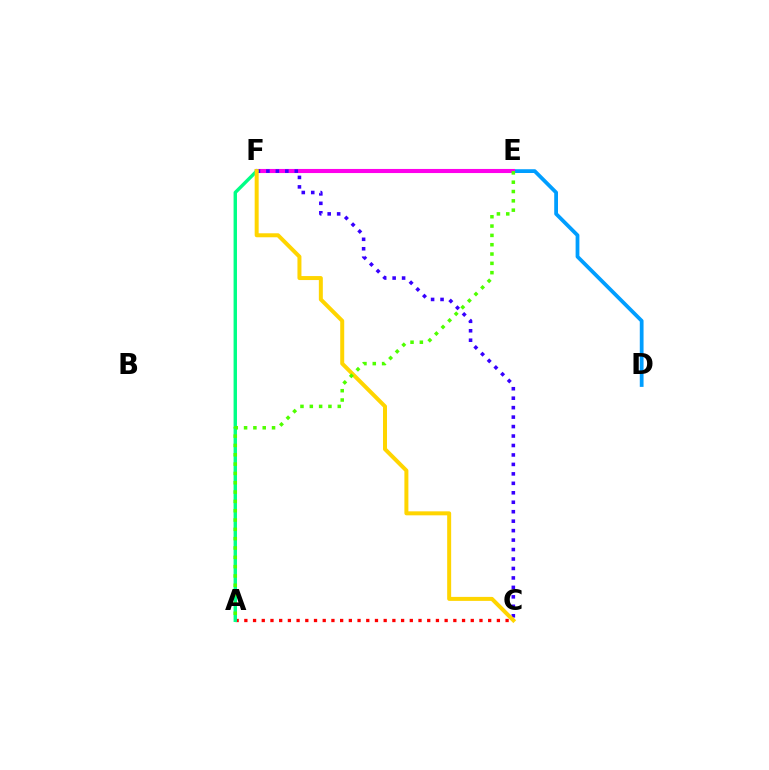{('D', 'F'): [{'color': '#009eff', 'line_style': 'solid', 'thickness': 2.71}], ('E', 'F'): [{'color': '#ff00ed', 'line_style': 'solid', 'thickness': 2.95}], ('A', 'C'): [{'color': '#ff0000', 'line_style': 'dotted', 'thickness': 2.37}], ('C', 'F'): [{'color': '#3700ff', 'line_style': 'dotted', 'thickness': 2.57}, {'color': '#ffd500', 'line_style': 'solid', 'thickness': 2.87}], ('A', 'F'): [{'color': '#00ff86', 'line_style': 'solid', 'thickness': 2.45}], ('A', 'E'): [{'color': '#4fff00', 'line_style': 'dotted', 'thickness': 2.53}]}